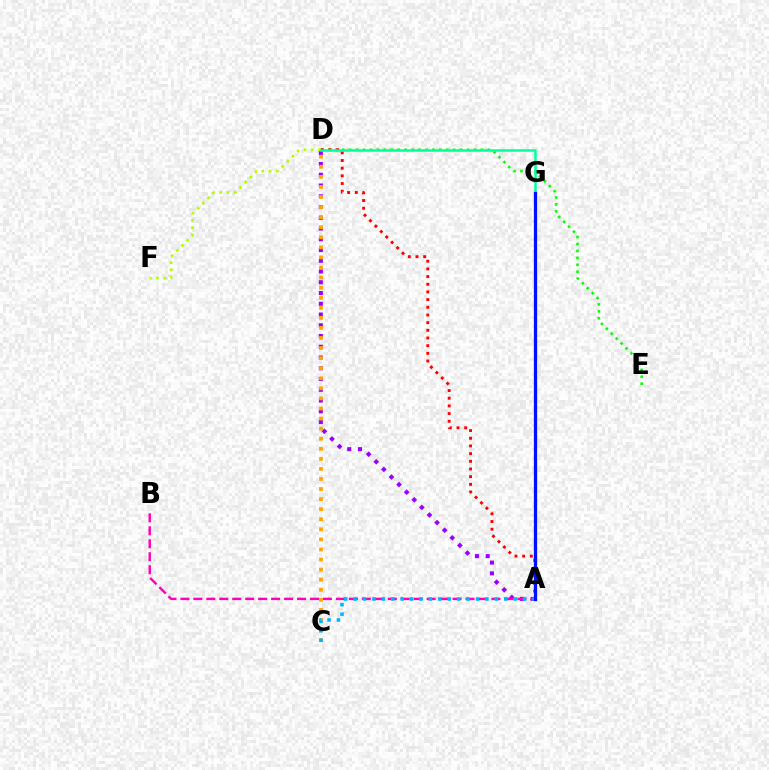{('D', 'E'): [{'color': '#08ff00', 'line_style': 'dotted', 'thickness': 1.88}], ('D', 'F'): [{'color': '#b3ff00', 'line_style': 'dotted', 'thickness': 1.98}], ('A', 'D'): [{'color': '#9b00ff', 'line_style': 'dotted', 'thickness': 2.92}, {'color': '#ff0000', 'line_style': 'dotted', 'thickness': 2.09}], ('C', 'D'): [{'color': '#ffa500', 'line_style': 'dotted', 'thickness': 2.74}], ('D', 'G'): [{'color': '#00ff9d', 'line_style': 'solid', 'thickness': 1.8}], ('A', 'B'): [{'color': '#ff00bd', 'line_style': 'dashed', 'thickness': 1.76}], ('A', 'C'): [{'color': '#00b5ff', 'line_style': 'dotted', 'thickness': 2.56}], ('A', 'G'): [{'color': '#0010ff', 'line_style': 'solid', 'thickness': 2.35}]}